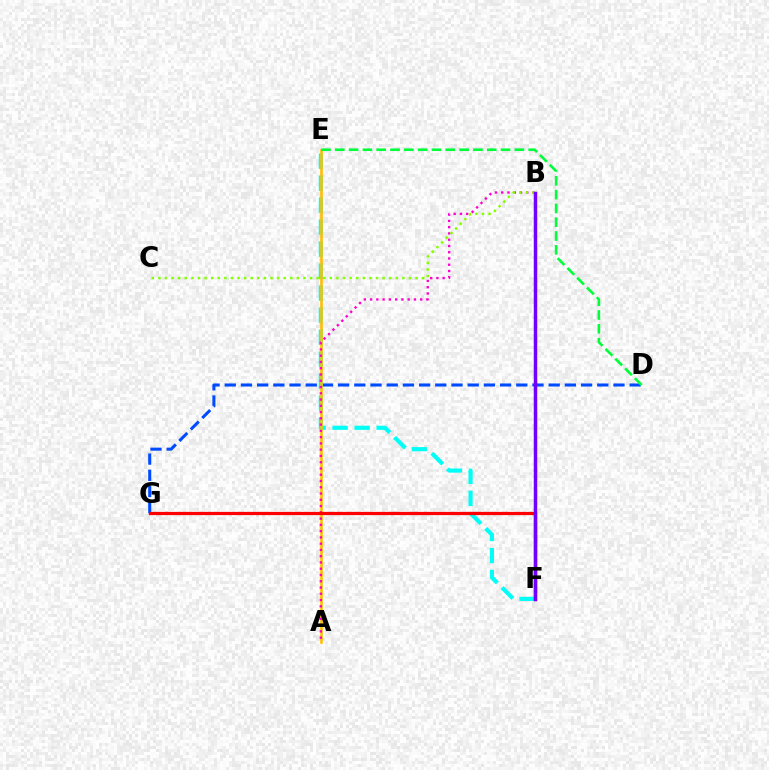{('D', 'G'): [{'color': '#004bff', 'line_style': 'dashed', 'thickness': 2.2}], ('E', 'F'): [{'color': '#00fff6', 'line_style': 'dashed', 'thickness': 2.99}], ('A', 'E'): [{'color': '#ffbd00', 'line_style': 'solid', 'thickness': 1.88}], ('A', 'B'): [{'color': '#ff00cf', 'line_style': 'dotted', 'thickness': 1.7}], ('D', 'E'): [{'color': '#00ff39', 'line_style': 'dashed', 'thickness': 1.88}], ('F', 'G'): [{'color': '#ff0000', 'line_style': 'solid', 'thickness': 2.33}], ('B', 'C'): [{'color': '#84ff00', 'line_style': 'dotted', 'thickness': 1.79}], ('B', 'F'): [{'color': '#7200ff', 'line_style': 'solid', 'thickness': 2.52}]}